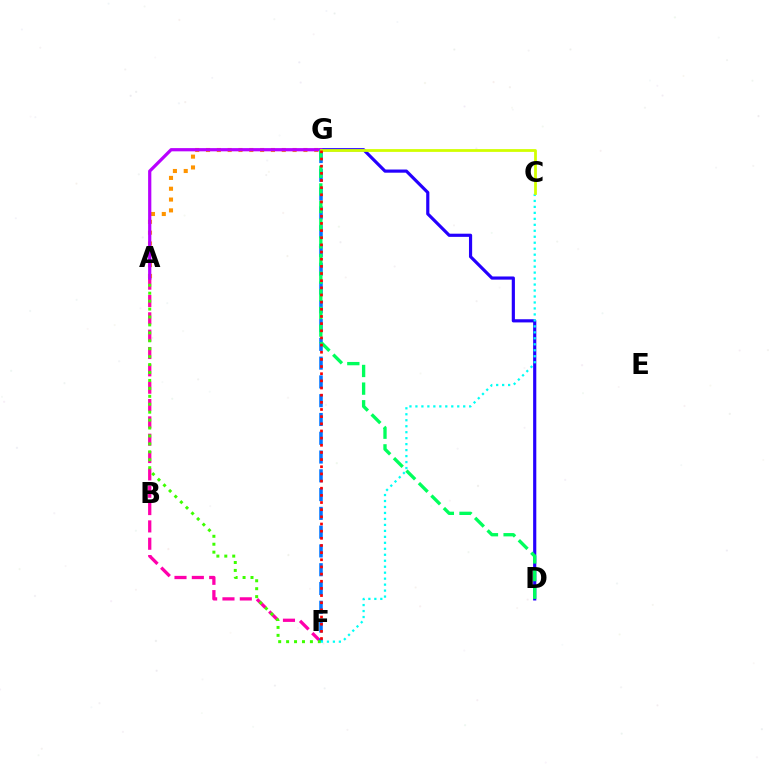{('A', 'F'): [{'color': '#ff00ac', 'line_style': 'dashed', 'thickness': 2.36}, {'color': '#3dff00', 'line_style': 'dotted', 'thickness': 2.16}], ('D', 'G'): [{'color': '#2500ff', 'line_style': 'solid', 'thickness': 2.28}, {'color': '#00ff5c', 'line_style': 'dashed', 'thickness': 2.4}], ('A', 'G'): [{'color': '#ff9400', 'line_style': 'dotted', 'thickness': 2.94}, {'color': '#b900ff', 'line_style': 'solid', 'thickness': 2.32}], ('F', 'G'): [{'color': '#0074ff', 'line_style': 'dashed', 'thickness': 2.55}, {'color': '#ff0000', 'line_style': 'dotted', 'thickness': 1.94}], ('C', 'F'): [{'color': '#00fff6', 'line_style': 'dotted', 'thickness': 1.62}], ('C', 'G'): [{'color': '#d1ff00', 'line_style': 'solid', 'thickness': 2.01}]}